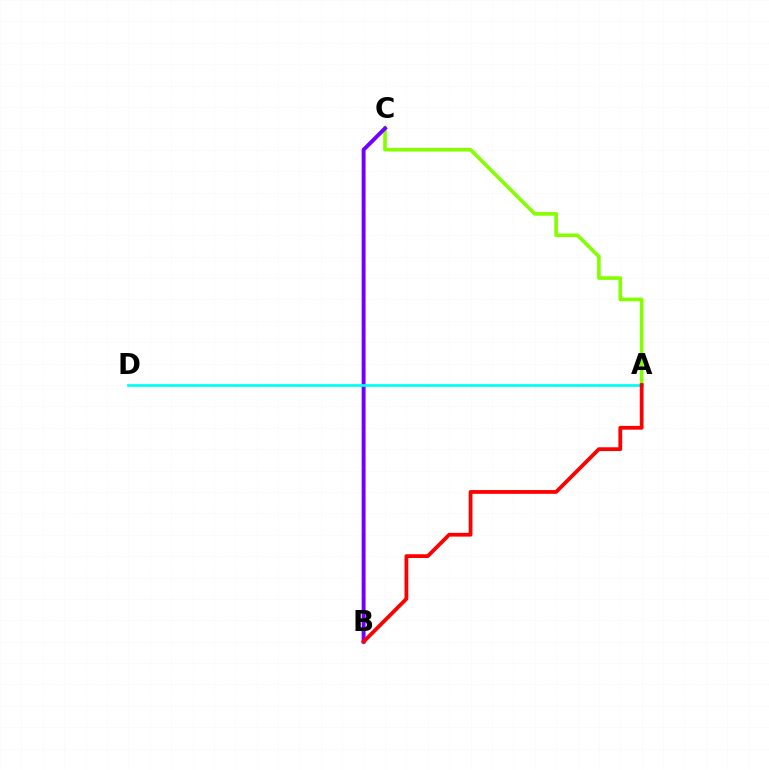{('A', 'C'): [{'color': '#84ff00', 'line_style': 'solid', 'thickness': 2.61}], ('B', 'C'): [{'color': '#7200ff', 'line_style': 'solid', 'thickness': 2.82}], ('A', 'D'): [{'color': '#00fff6', 'line_style': 'solid', 'thickness': 1.98}], ('A', 'B'): [{'color': '#ff0000', 'line_style': 'solid', 'thickness': 2.73}]}